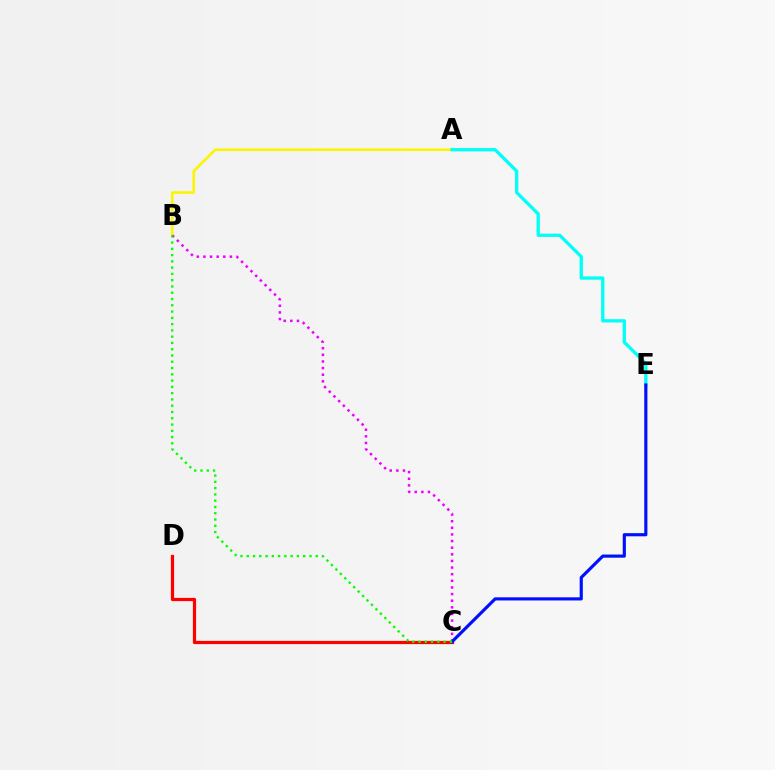{('A', 'B'): [{'color': '#fcf500', 'line_style': 'solid', 'thickness': 1.87}], ('C', 'D'): [{'color': '#ff0000', 'line_style': 'solid', 'thickness': 2.32}], ('B', 'C'): [{'color': '#ee00ff', 'line_style': 'dotted', 'thickness': 1.8}, {'color': '#08ff00', 'line_style': 'dotted', 'thickness': 1.7}], ('A', 'E'): [{'color': '#00fff6', 'line_style': 'solid', 'thickness': 2.38}], ('C', 'E'): [{'color': '#0010ff', 'line_style': 'solid', 'thickness': 2.27}]}